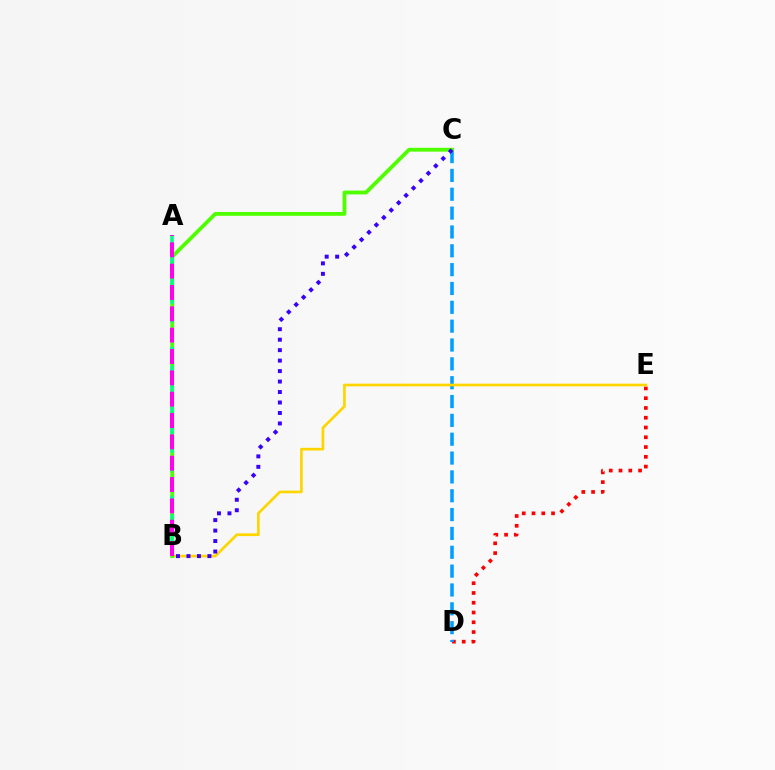{('D', 'E'): [{'color': '#ff0000', 'line_style': 'dotted', 'thickness': 2.65}], ('C', 'D'): [{'color': '#009eff', 'line_style': 'dashed', 'thickness': 2.56}], ('B', 'E'): [{'color': '#ffd500', 'line_style': 'solid', 'thickness': 1.94}], ('B', 'C'): [{'color': '#4fff00', 'line_style': 'solid', 'thickness': 2.75}, {'color': '#3700ff', 'line_style': 'dotted', 'thickness': 2.84}], ('A', 'B'): [{'color': '#00ff86', 'line_style': 'dashed', 'thickness': 2.53}, {'color': '#ff00ed', 'line_style': 'dashed', 'thickness': 2.9}]}